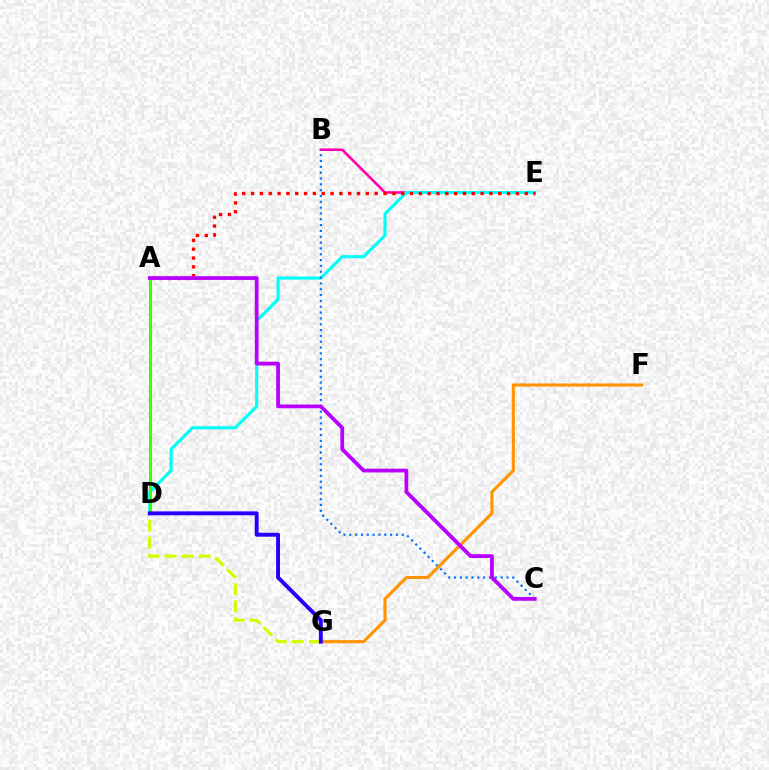{('B', 'E'): [{'color': '#ff00ac', 'line_style': 'solid', 'thickness': 1.87}], ('A', 'D'): [{'color': '#00ff5c', 'line_style': 'dotted', 'thickness': 2.2}, {'color': '#3dff00', 'line_style': 'solid', 'thickness': 2.15}], ('D', 'E'): [{'color': '#00fff6', 'line_style': 'solid', 'thickness': 2.24}], ('B', 'C'): [{'color': '#0074ff', 'line_style': 'dotted', 'thickness': 1.58}], ('A', 'E'): [{'color': '#ff0000', 'line_style': 'dotted', 'thickness': 2.4}], ('D', 'G'): [{'color': '#d1ff00', 'line_style': 'dashed', 'thickness': 2.32}, {'color': '#2500ff', 'line_style': 'solid', 'thickness': 2.82}], ('F', 'G'): [{'color': '#ff9400', 'line_style': 'solid', 'thickness': 2.23}], ('A', 'C'): [{'color': '#b900ff', 'line_style': 'solid', 'thickness': 2.71}]}